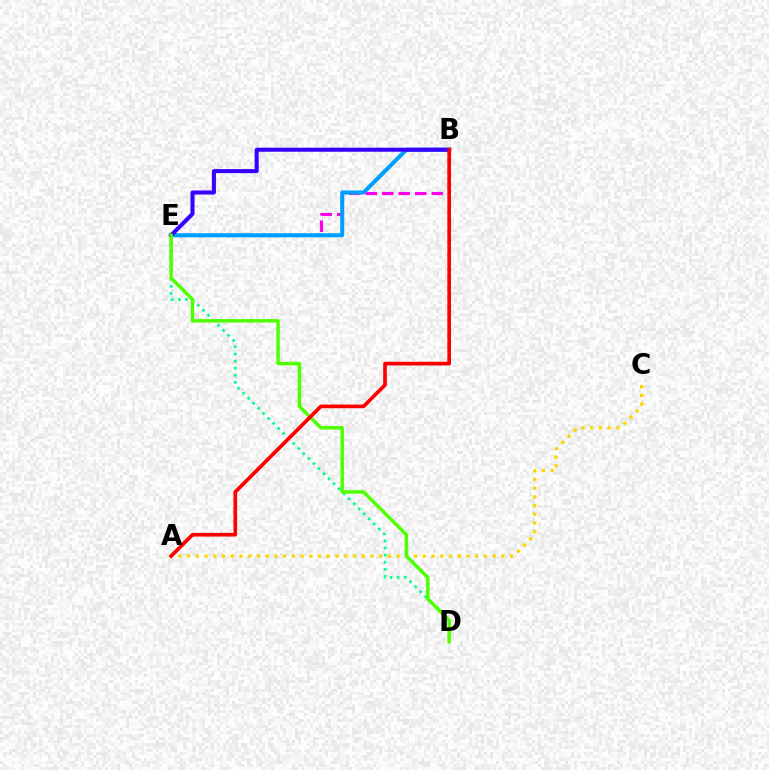{('B', 'E'): [{'color': '#ff00ed', 'line_style': 'dashed', 'thickness': 2.24}, {'color': '#009eff', 'line_style': 'solid', 'thickness': 2.9}, {'color': '#3700ff', 'line_style': 'solid', 'thickness': 2.92}], ('A', 'C'): [{'color': '#ffd500', 'line_style': 'dotted', 'thickness': 2.37}], ('D', 'E'): [{'color': '#00ff86', 'line_style': 'dotted', 'thickness': 1.93}, {'color': '#4fff00', 'line_style': 'solid', 'thickness': 2.49}], ('A', 'B'): [{'color': '#ff0000', 'line_style': 'solid', 'thickness': 2.64}]}